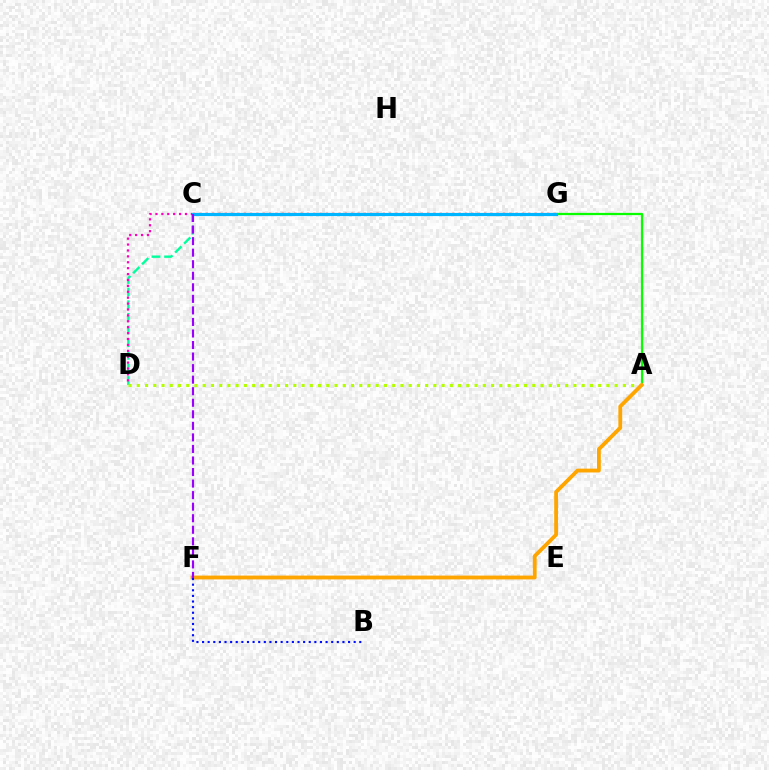{('C', 'D'): [{'color': '#00ff9d', 'line_style': 'dashed', 'thickness': 1.72}, {'color': '#ff00bd', 'line_style': 'dotted', 'thickness': 1.6}], ('C', 'G'): [{'color': '#ff0000', 'line_style': 'dotted', 'thickness': 1.72}, {'color': '#00b5ff', 'line_style': 'solid', 'thickness': 2.29}], ('A', 'G'): [{'color': '#08ff00', 'line_style': 'solid', 'thickness': 1.62}], ('A', 'D'): [{'color': '#b3ff00', 'line_style': 'dotted', 'thickness': 2.24}], ('A', 'F'): [{'color': '#ffa500', 'line_style': 'solid', 'thickness': 2.76}], ('B', 'F'): [{'color': '#0010ff', 'line_style': 'dotted', 'thickness': 1.53}], ('C', 'F'): [{'color': '#9b00ff', 'line_style': 'dashed', 'thickness': 1.57}]}